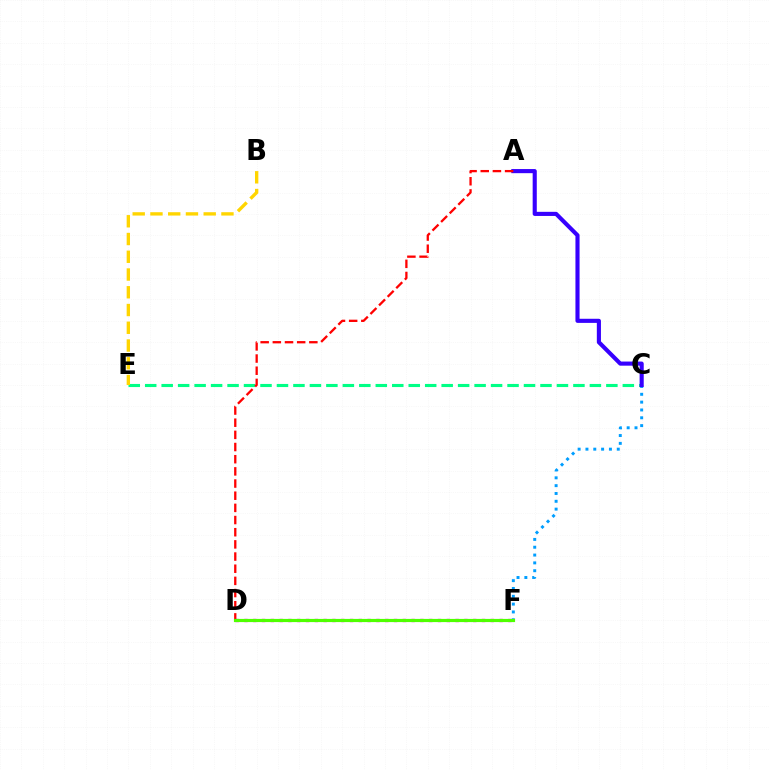{('C', 'E'): [{'color': '#00ff86', 'line_style': 'dashed', 'thickness': 2.24}], ('B', 'E'): [{'color': '#ffd500', 'line_style': 'dashed', 'thickness': 2.41}], ('D', 'F'): [{'color': '#ff00ed', 'line_style': 'dotted', 'thickness': 2.39}, {'color': '#4fff00', 'line_style': 'solid', 'thickness': 2.29}], ('C', 'F'): [{'color': '#009eff', 'line_style': 'dotted', 'thickness': 2.13}], ('A', 'C'): [{'color': '#3700ff', 'line_style': 'solid', 'thickness': 2.97}], ('A', 'D'): [{'color': '#ff0000', 'line_style': 'dashed', 'thickness': 1.65}]}